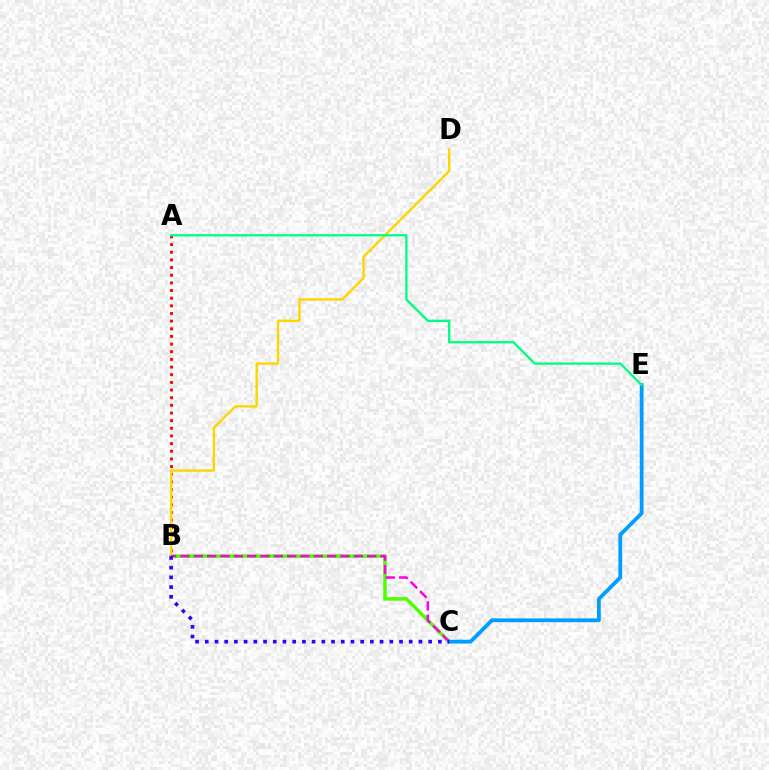{('A', 'B'): [{'color': '#ff0000', 'line_style': 'dotted', 'thickness': 2.08}], ('B', 'C'): [{'color': '#4fff00', 'line_style': 'solid', 'thickness': 2.54}, {'color': '#ff00ed', 'line_style': 'dashed', 'thickness': 1.81}, {'color': '#3700ff', 'line_style': 'dotted', 'thickness': 2.64}], ('B', 'D'): [{'color': '#ffd500', 'line_style': 'solid', 'thickness': 1.72}], ('C', 'E'): [{'color': '#009eff', 'line_style': 'solid', 'thickness': 2.73}], ('A', 'E'): [{'color': '#00ff86', 'line_style': 'solid', 'thickness': 1.67}]}